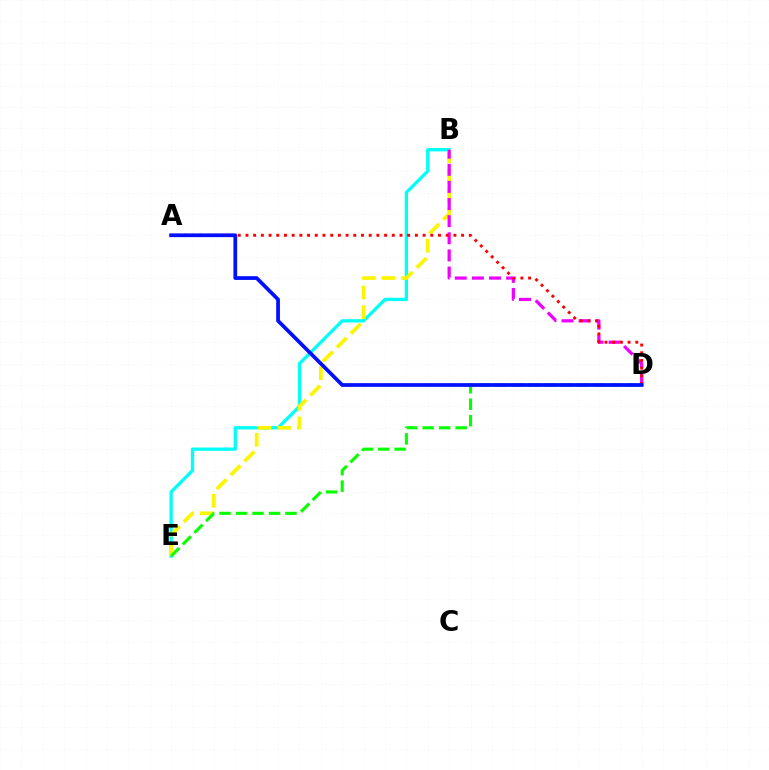{('B', 'E'): [{'color': '#00fff6', 'line_style': 'solid', 'thickness': 2.38}, {'color': '#fcf500', 'line_style': 'dashed', 'thickness': 2.67}], ('B', 'D'): [{'color': '#ee00ff', 'line_style': 'dashed', 'thickness': 2.33}], ('A', 'D'): [{'color': '#ff0000', 'line_style': 'dotted', 'thickness': 2.09}, {'color': '#0010ff', 'line_style': 'solid', 'thickness': 2.69}], ('D', 'E'): [{'color': '#08ff00', 'line_style': 'dashed', 'thickness': 2.24}]}